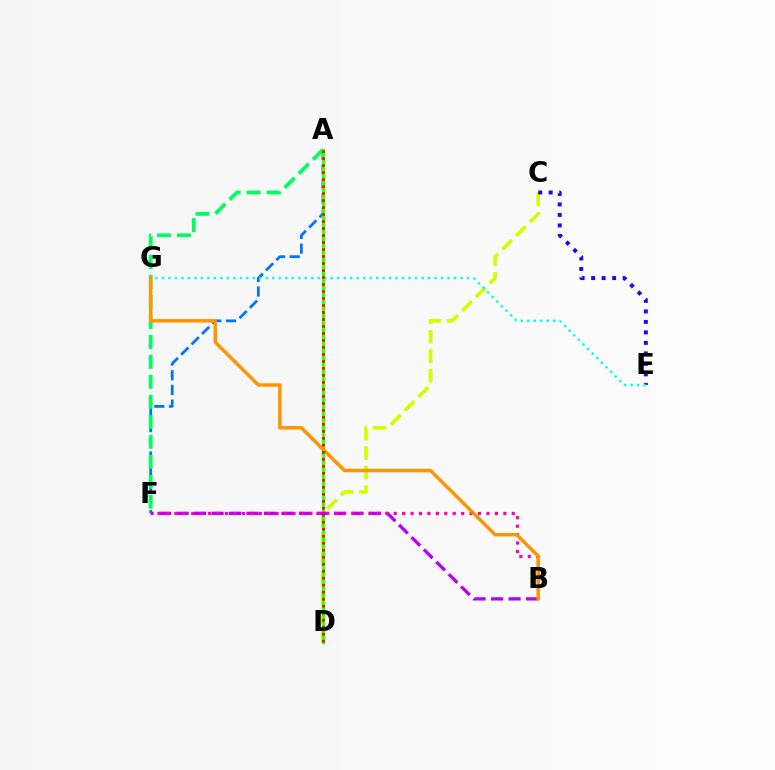{('A', 'F'): [{'color': '#0074ff', 'line_style': 'dashed', 'thickness': 1.99}, {'color': '#00ff5c', 'line_style': 'dashed', 'thickness': 2.71}], ('C', 'D'): [{'color': '#d1ff00', 'line_style': 'dashed', 'thickness': 2.65}], ('A', 'D'): [{'color': '#3dff00', 'line_style': 'solid', 'thickness': 2.4}, {'color': '#ff0000', 'line_style': 'dotted', 'thickness': 1.9}], ('C', 'E'): [{'color': '#2500ff', 'line_style': 'dotted', 'thickness': 2.85}], ('B', 'F'): [{'color': '#b900ff', 'line_style': 'dashed', 'thickness': 2.38}, {'color': '#ff00ac', 'line_style': 'dotted', 'thickness': 2.29}], ('E', 'G'): [{'color': '#00fff6', 'line_style': 'dotted', 'thickness': 1.76}], ('B', 'G'): [{'color': '#ff9400', 'line_style': 'solid', 'thickness': 2.49}]}